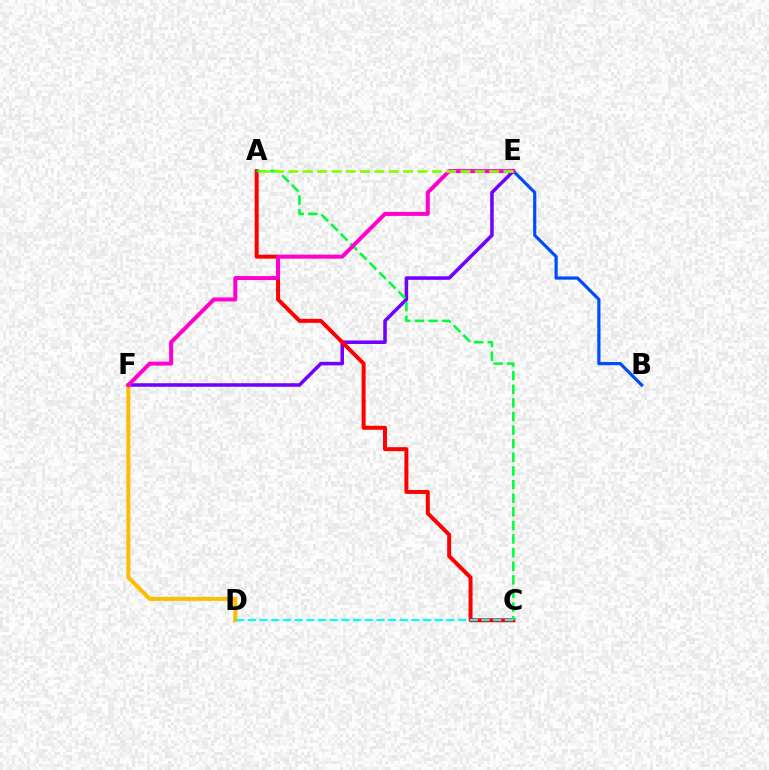{('B', 'E'): [{'color': '#004bff', 'line_style': 'solid', 'thickness': 2.29}], ('E', 'F'): [{'color': '#7200ff', 'line_style': 'solid', 'thickness': 2.54}, {'color': '#ff00cf', 'line_style': 'solid', 'thickness': 2.88}], ('A', 'C'): [{'color': '#ff0000', 'line_style': 'solid', 'thickness': 2.87}, {'color': '#00ff39', 'line_style': 'dashed', 'thickness': 1.85}], ('D', 'F'): [{'color': '#ffbd00', 'line_style': 'solid', 'thickness': 2.88}], ('A', 'E'): [{'color': '#84ff00', 'line_style': 'dashed', 'thickness': 1.95}], ('C', 'D'): [{'color': '#00fff6', 'line_style': 'dashed', 'thickness': 1.59}]}